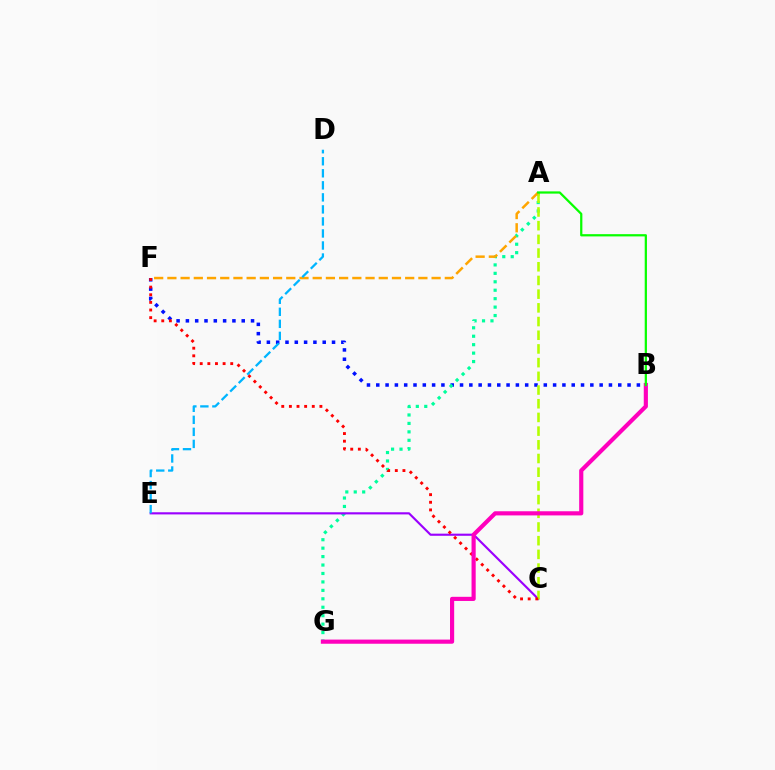{('B', 'F'): [{'color': '#0010ff', 'line_style': 'dotted', 'thickness': 2.53}], ('A', 'G'): [{'color': '#00ff9d', 'line_style': 'dotted', 'thickness': 2.29}], ('C', 'E'): [{'color': '#9b00ff', 'line_style': 'solid', 'thickness': 1.54}], ('A', 'C'): [{'color': '#b3ff00', 'line_style': 'dashed', 'thickness': 1.86}], ('A', 'F'): [{'color': '#ffa500', 'line_style': 'dashed', 'thickness': 1.79}], ('C', 'F'): [{'color': '#ff0000', 'line_style': 'dotted', 'thickness': 2.07}], ('B', 'G'): [{'color': '#ff00bd', 'line_style': 'solid', 'thickness': 2.99}], ('A', 'B'): [{'color': '#08ff00', 'line_style': 'solid', 'thickness': 1.62}], ('D', 'E'): [{'color': '#00b5ff', 'line_style': 'dashed', 'thickness': 1.63}]}